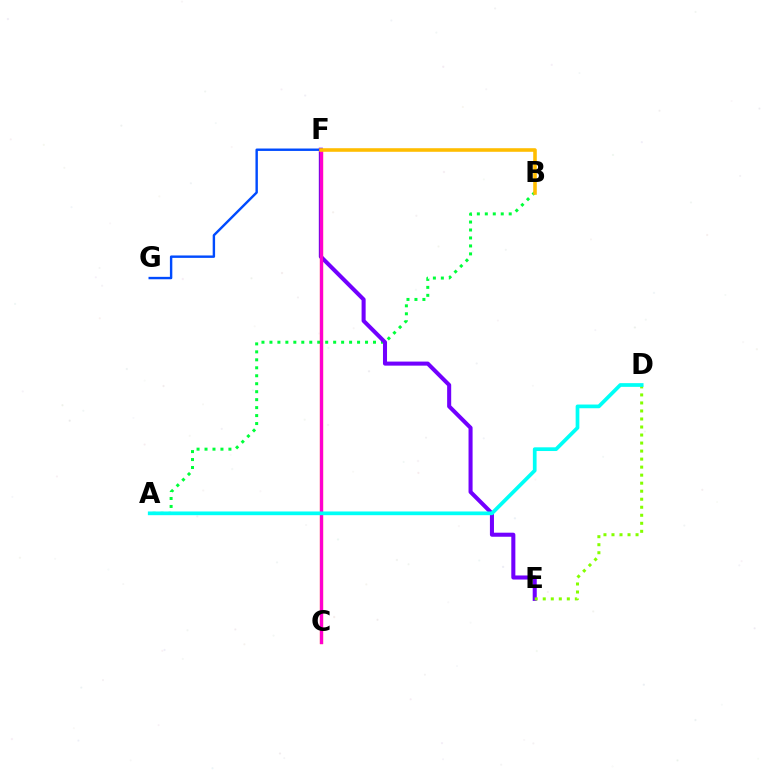{('A', 'B'): [{'color': '#00ff39', 'line_style': 'dotted', 'thickness': 2.16}], ('F', 'G'): [{'color': '#004bff', 'line_style': 'solid', 'thickness': 1.74}], ('E', 'F'): [{'color': '#7200ff', 'line_style': 'solid', 'thickness': 2.92}], ('D', 'E'): [{'color': '#84ff00', 'line_style': 'dotted', 'thickness': 2.18}], ('C', 'F'): [{'color': '#ff0000', 'line_style': 'solid', 'thickness': 2.34}, {'color': '#ff00cf', 'line_style': 'solid', 'thickness': 2.24}], ('B', 'F'): [{'color': '#ffbd00', 'line_style': 'solid', 'thickness': 2.58}], ('A', 'D'): [{'color': '#00fff6', 'line_style': 'solid', 'thickness': 2.67}]}